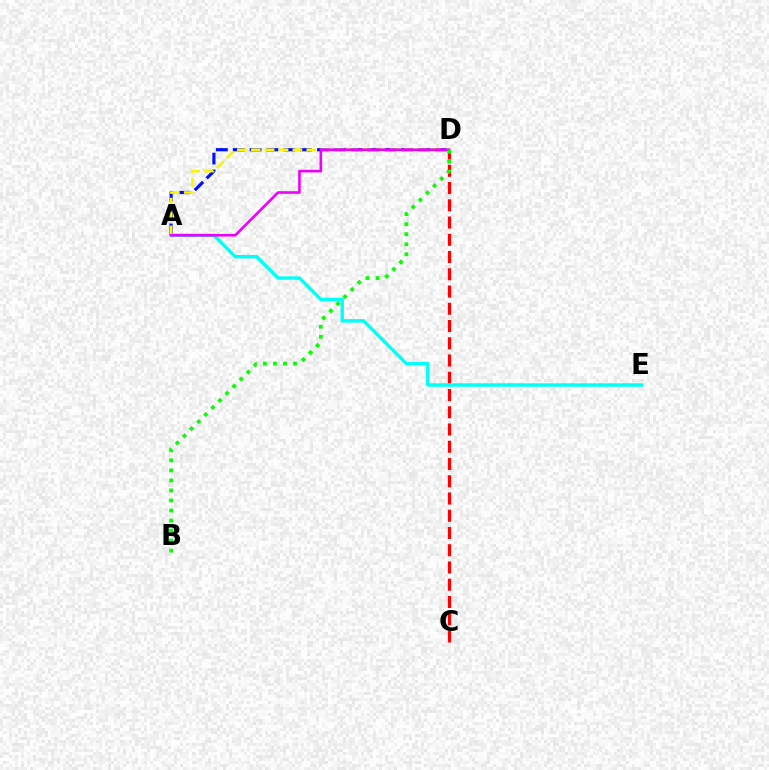{('C', 'D'): [{'color': '#ff0000', 'line_style': 'dashed', 'thickness': 2.34}], ('A', 'D'): [{'color': '#0010ff', 'line_style': 'dashed', 'thickness': 2.29}, {'color': '#fcf500', 'line_style': 'dashed', 'thickness': 1.89}, {'color': '#ee00ff', 'line_style': 'solid', 'thickness': 1.88}], ('A', 'E'): [{'color': '#00fff6', 'line_style': 'solid', 'thickness': 2.45}], ('B', 'D'): [{'color': '#08ff00', 'line_style': 'dotted', 'thickness': 2.73}]}